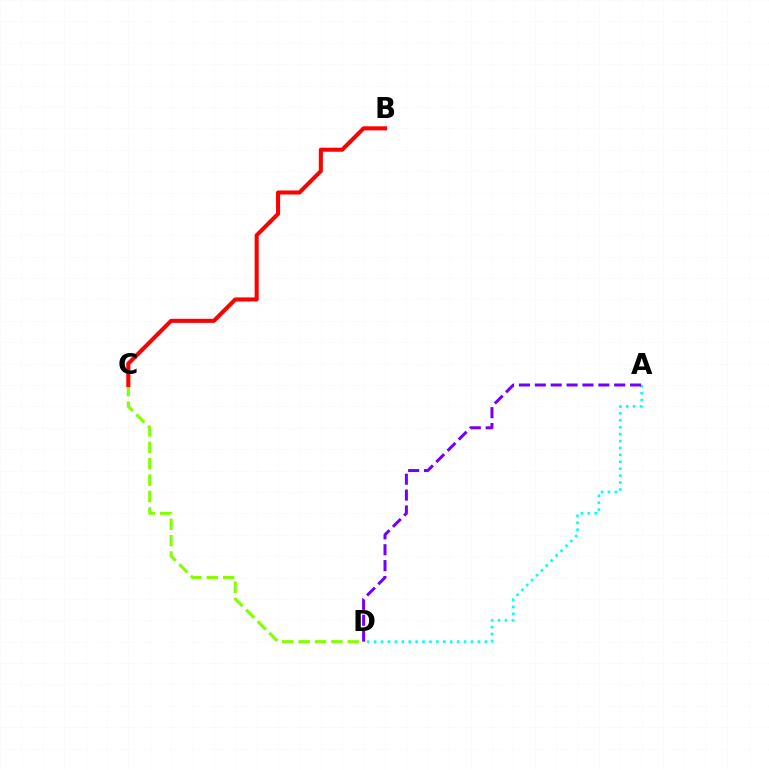{('C', 'D'): [{'color': '#84ff00', 'line_style': 'dashed', 'thickness': 2.22}], ('A', 'D'): [{'color': '#00fff6', 'line_style': 'dotted', 'thickness': 1.88}, {'color': '#7200ff', 'line_style': 'dashed', 'thickness': 2.16}], ('B', 'C'): [{'color': '#ff0000', 'line_style': 'solid', 'thickness': 2.93}]}